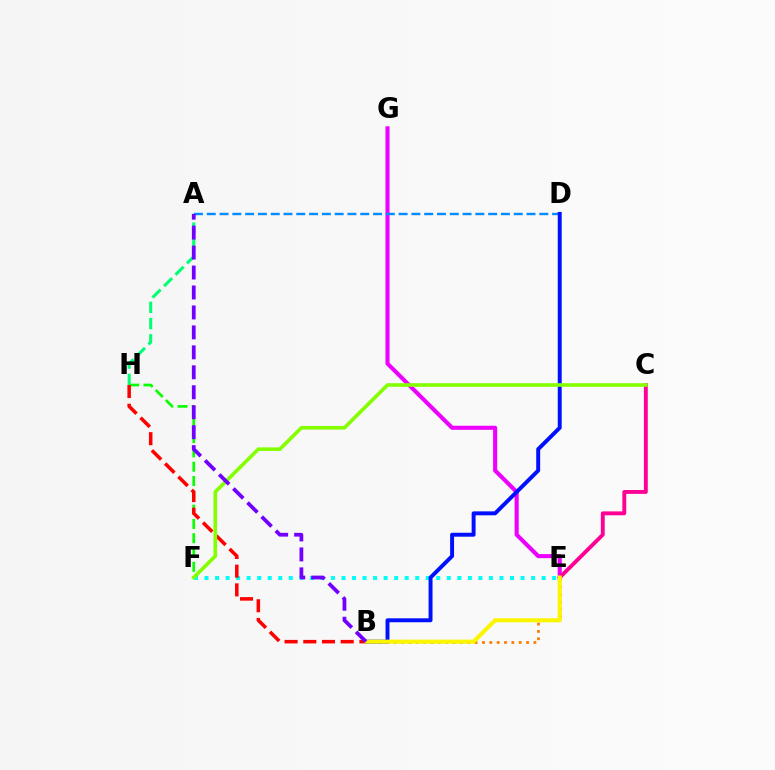{('E', 'G'): [{'color': '#ee00ff', 'line_style': 'solid', 'thickness': 2.94}], ('A', 'D'): [{'color': '#008cff', 'line_style': 'dashed', 'thickness': 1.74}], ('B', 'E'): [{'color': '#ff7c00', 'line_style': 'dotted', 'thickness': 2.0}, {'color': '#fcf500', 'line_style': 'solid', 'thickness': 2.93}], ('E', 'F'): [{'color': '#00fff6', 'line_style': 'dotted', 'thickness': 2.86}], ('C', 'E'): [{'color': '#ff0094', 'line_style': 'solid', 'thickness': 2.8}], ('B', 'D'): [{'color': '#0010ff', 'line_style': 'solid', 'thickness': 2.83}], ('F', 'H'): [{'color': '#08ff00', 'line_style': 'dashed', 'thickness': 1.94}], ('A', 'H'): [{'color': '#00ff74', 'line_style': 'dashed', 'thickness': 2.2}], ('B', 'H'): [{'color': '#ff0000', 'line_style': 'dashed', 'thickness': 2.54}], ('C', 'F'): [{'color': '#84ff00', 'line_style': 'solid', 'thickness': 2.6}], ('A', 'B'): [{'color': '#7200ff', 'line_style': 'dashed', 'thickness': 2.71}]}